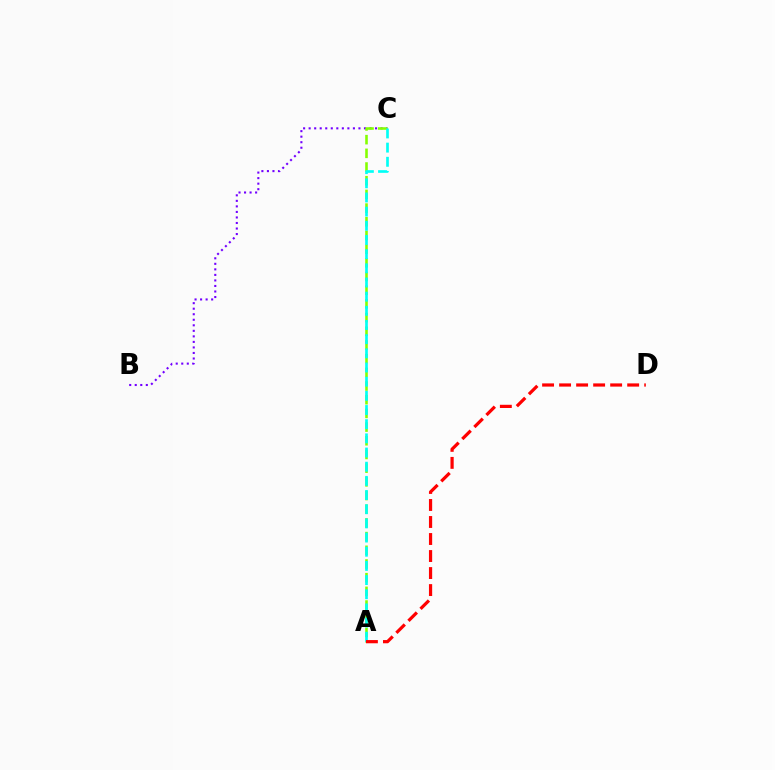{('B', 'C'): [{'color': '#7200ff', 'line_style': 'dotted', 'thickness': 1.5}], ('A', 'C'): [{'color': '#84ff00', 'line_style': 'dashed', 'thickness': 1.86}, {'color': '#00fff6', 'line_style': 'dashed', 'thickness': 1.93}], ('A', 'D'): [{'color': '#ff0000', 'line_style': 'dashed', 'thickness': 2.31}]}